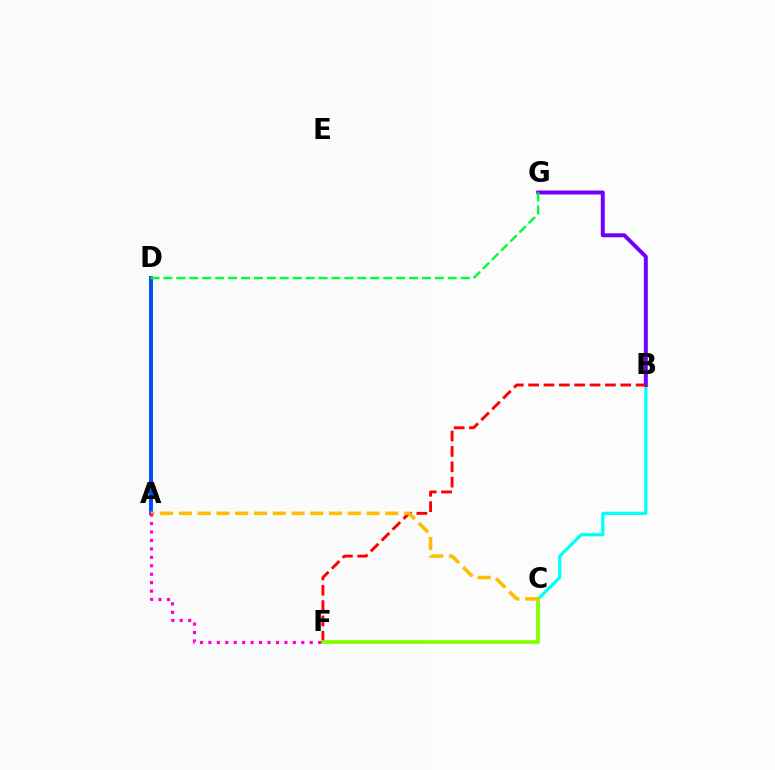{('B', 'C'): [{'color': '#00fff6', 'line_style': 'solid', 'thickness': 2.31}], ('B', 'G'): [{'color': '#7200ff', 'line_style': 'solid', 'thickness': 2.85}], ('B', 'F'): [{'color': '#ff0000', 'line_style': 'dashed', 'thickness': 2.09}], ('A', 'D'): [{'color': '#004bff', 'line_style': 'solid', 'thickness': 2.81}], ('C', 'F'): [{'color': '#84ff00', 'line_style': 'solid', 'thickness': 2.72}], ('A', 'C'): [{'color': '#ffbd00', 'line_style': 'dashed', 'thickness': 2.55}], ('A', 'F'): [{'color': '#ff00cf', 'line_style': 'dotted', 'thickness': 2.29}], ('D', 'G'): [{'color': '#00ff39', 'line_style': 'dashed', 'thickness': 1.76}]}